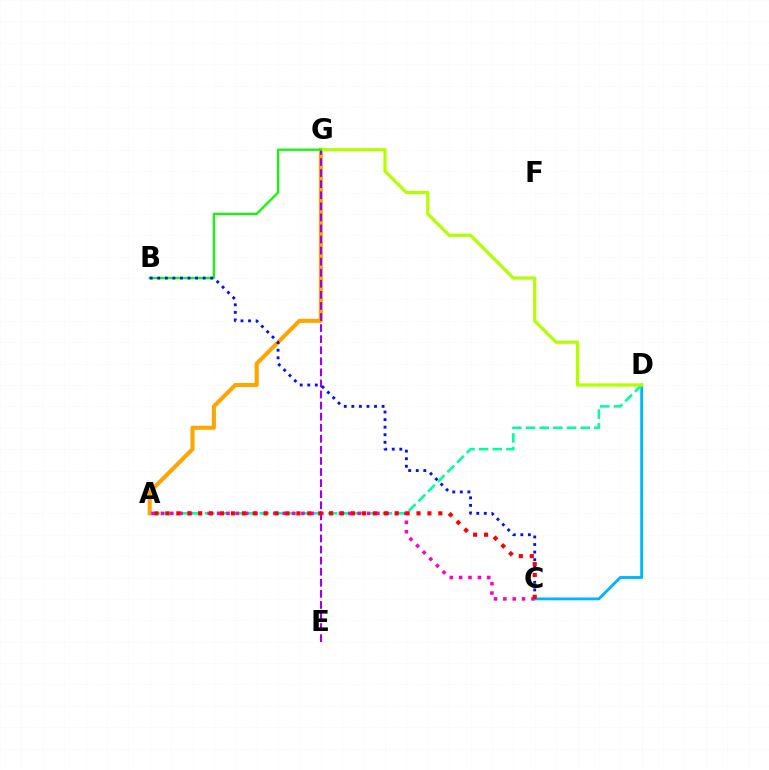{('C', 'D'): [{'color': '#00b5ff', 'line_style': 'solid', 'thickness': 2.05}], ('A', 'G'): [{'color': '#ffa500', 'line_style': 'solid', 'thickness': 2.92}], ('A', 'D'): [{'color': '#00ff9d', 'line_style': 'dashed', 'thickness': 1.86}], ('D', 'G'): [{'color': '#b3ff00', 'line_style': 'solid', 'thickness': 2.34}], ('E', 'G'): [{'color': '#9b00ff', 'line_style': 'dashed', 'thickness': 1.5}], ('B', 'G'): [{'color': '#08ff00', 'line_style': 'solid', 'thickness': 1.6}], ('B', 'C'): [{'color': '#0010ff', 'line_style': 'dotted', 'thickness': 2.05}], ('A', 'C'): [{'color': '#ff00bd', 'line_style': 'dotted', 'thickness': 2.55}, {'color': '#ff0000', 'line_style': 'dotted', 'thickness': 2.97}]}